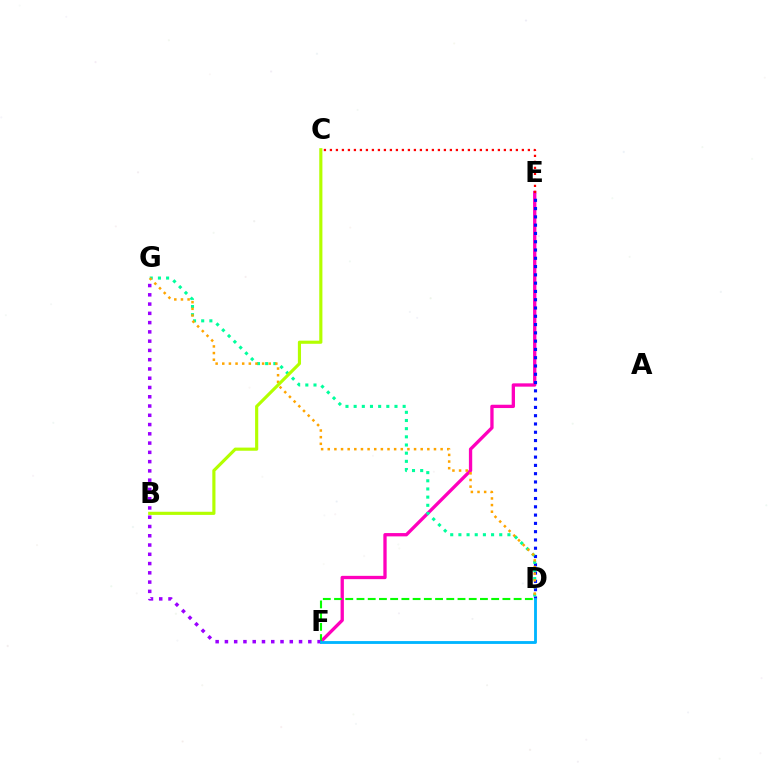{('E', 'F'): [{'color': '#ff00bd', 'line_style': 'solid', 'thickness': 2.38}], ('D', 'F'): [{'color': '#08ff00', 'line_style': 'dashed', 'thickness': 1.52}, {'color': '#00b5ff', 'line_style': 'solid', 'thickness': 2.05}], ('C', 'E'): [{'color': '#ff0000', 'line_style': 'dotted', 'thickness': 1.63}], ('F', 'G'): [{'color': '#9b00ff', 'line_style': 'dotted', 'thickness': 2.52}], ('D', 'E'): [{'color': '#0010ff', 'line_style': 'dotted', 'thickness': 2.25}], ('D', 'G'): [{'color': '#00ff9d', 'line_style': 'dotted', 'thickness': 2.22}, {'color': '#ffa500', 'line_style': 'dotted', 'thickness': 1.8}], ('B', 'C'): [{'color': '#b3ff00', 'line_style': 'solid', 'thickness': 2.26}]}